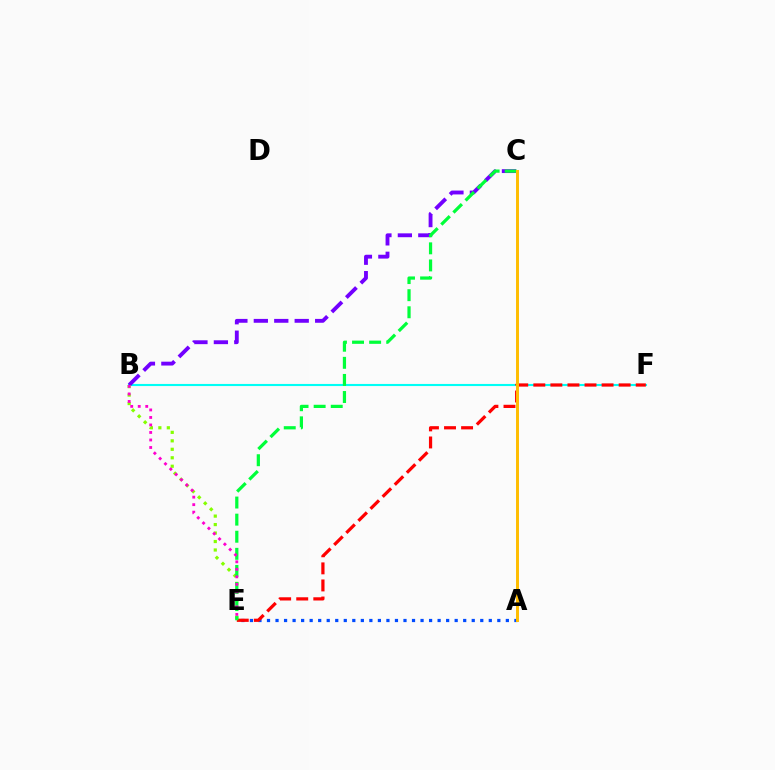{('A', 'E'): [{'color': '#004bff', 'line_style': 'dotted', 'thickness': 2.32}], ('B', 'F'): [{'color': '#00fff6', 'line_style': 'solid', 'thickness': 1.52}], ('B', 'C'): [{'color': '#7200ff', 'line_style': 'dashed', 'thickness': 2.78}], ('E', 'F'): [{'color': '#ff0000', 'line_style': 'dashed', 'thickness': 2.32}], ('B', 'E'): [{'color': '#84ff00', 'line_style': 'dotted', 'thickness': 2.3}, {'color': '#ff00cf', 'line_style': 'dotted', 'thickness': 2.04}], ('C', 'E'): [{'color': '#00ff39', 'line_style': 'dashed', 'thickness': 2.32}], ('A', 'C'): [{'color': '#ffbd00', 'line_style': 'solid', 'thickness': 2.13}]}